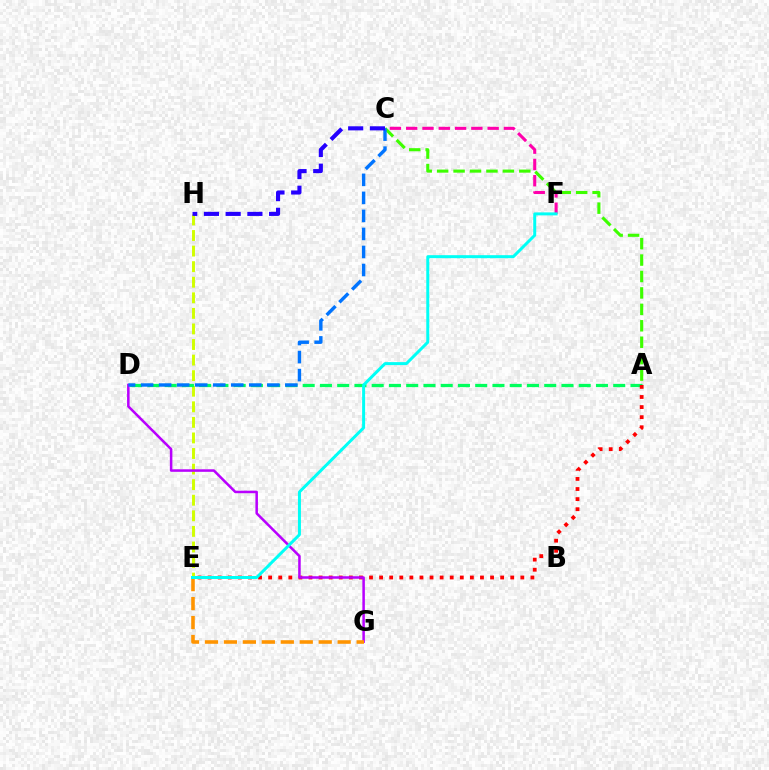{('E', 'H'): [{'color': '#d1ff00', 'line_style': 'dashed', 'thickness': 2.12}], ('A', 'D'): [{'color': '#00ff5c', 'line_style': 'dashed', 'thickness': 2.34}], ('C', 'F'): [{'color': '#ff00ac', 'line_style': 'dashed', 'thickness': 2.21}], ('A', 'C'): [{'color': '#3dff00', 'line_style': 'dashed', 'thickness': 2.23}], ('A', 'E'): [{'color': '#ff0000', 'line_style': 'dotted', 'thickness': 2.74}], ('D', 'G'): [{'color': '#b900ff', 'line_style': 'solid', 'thickness': 1.82}], ('E', 'G'): [{'color': '#ff9400', 'line_style': 'dashed', 'thickness': 2.58}], ('C', 'D'): [{'color': '#0074ff', 'line_style': 'dashed', 'thickness': 2.45}], ('C', 'H'): [{'color': '#2500ff', 'line_style': 'dashed', 'thickness': 2.95}], ('E', 'F'): [{'color': '#00fff6', 'line_style': 'solid', 'thickness': 2.15}]}